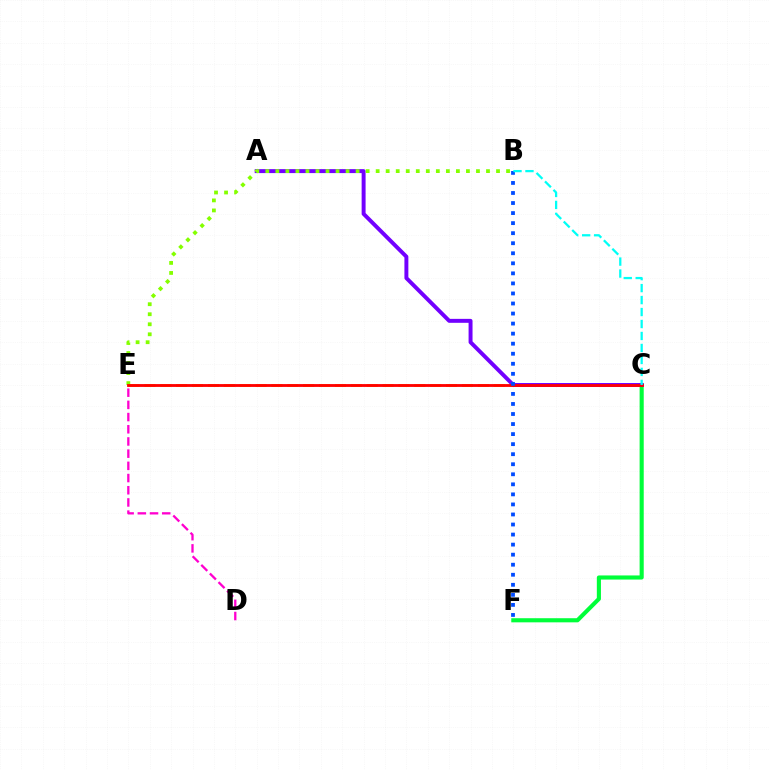{('C', 'E'): [{'color': '#ffbd00', 'line_style': 'dashed', 'thickness': 2.16}, {'color': '#ff0000', 'line_style': 'solid', 'thickness': 2.04}], ('C', 'F'): [{'color': '#00ff39', 'line_style': 'solid', 'thickness': 2.97}], ('A', 'C'): [{'color': '#7200ff', 'line_style': 'solid', 'thickness': 2.84}], ('B', 'E'): [{'color': '#84ff00', 'line_style': 'dotted', 'thickness': 2.72}], ('B', 'F'): [{'color': '#004bff', 'line_style': 'dotted', 'thickness': 2.73}], ('B', 'C'): [{'color': '#00fff6', 'line_style': 'dashed', 'thickness': 1.63}], ('D', 'E'): [{'color': '#ff00cf', 'line_style': 'dashed', 'thickness': 1.66}]}